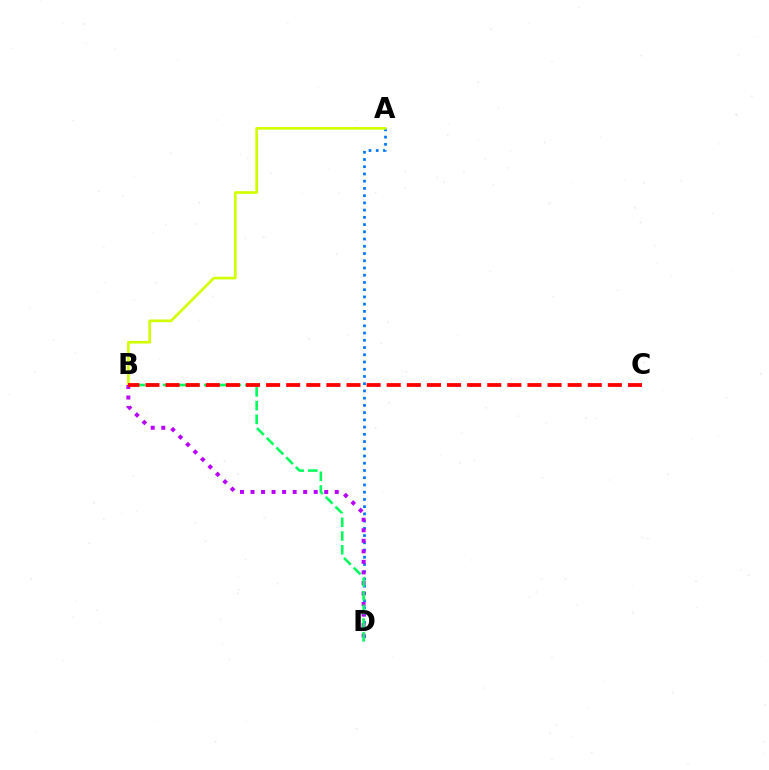{('A', 'D'): [{'color': '#0074ff', 'line_style': 'dotted', 'thickness': 1.97}], ('A', 'B'): [{'color': '#d1ff00', 'line_style': 'solid', 'thickness': 1.93}], ('B', 'D'): [{'color': '#b900ff', 'line_style': 'dotted', 'thickness': 2.86}, {'color': '#00ff5c', 'line_style': 'dashed', 'thickness': 1.86}], ('B', 'C'): [{'color': '#ff0000', 'line_style': 'dashed', 'thickness': 2.73}]}